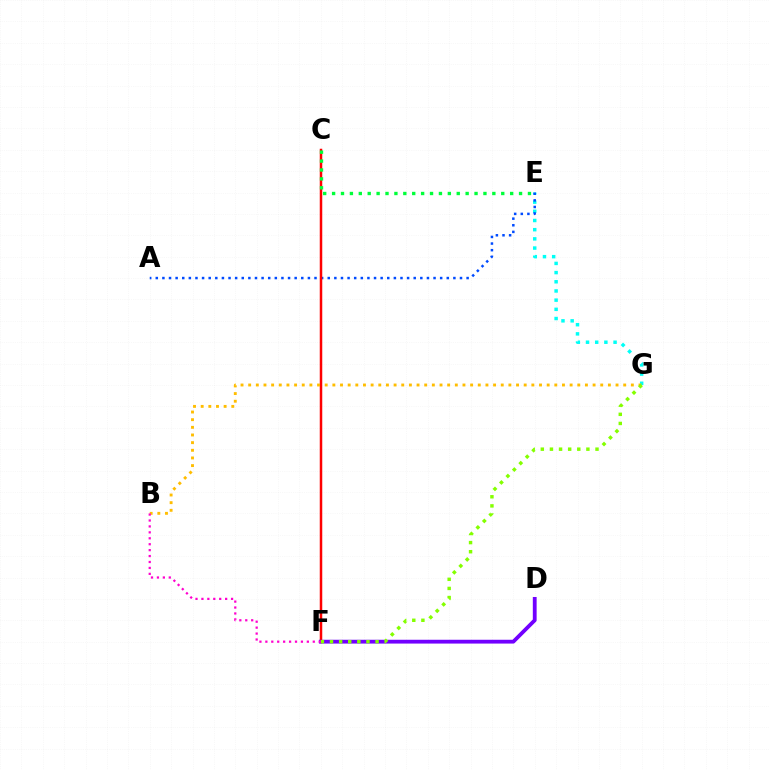{('E', 'G'): [{'color': '#00fff6', 'line_style': 'dotted', 'thickness': 2.5}], ('A', 'E'): [{'color': '#004bff', 'line_style': 'dotted', 'thickness': 1.8}], ('C', 'F'): [{'color': '#ff0000', 'line_style': 'solid', 'thickness': 1.8}], ('C', 'E'): [{'color': '#00ff39', 'line_style': 'dotted', 'thickness': 2.42}], ('B', 'G'): [{'color': '#ffbd00', 'line_style': 'dotted', 'thickness': 2.08}], ('D', 'F'): [{'color': '#7200ff', 'line_style': 'solid', 'thickness': 2.74}], ('F', 'G'): [{'color': '#84ff00', 'line_style': 'dotted', 'thickness': 2.48}], ('B', 'F'): [{'color': '#ff00cf', 'line_style': 'dotted', 'thickness': 1.61}]}